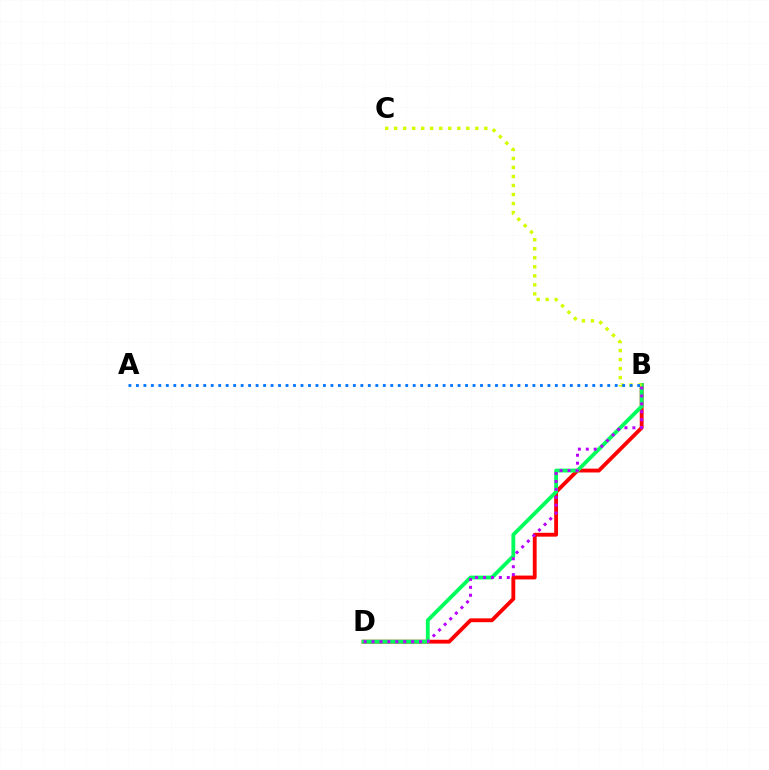{('B', 'D'): [{'color': '#ff0000', 'line_style': 'solid', 'thickness': 2.77}, {'color': '#00ff5c', 'line_style': 'solid', 'thickness': 2.75}, {'color': '#b900ff', 'line_style': 'dotted', 'thickness': 2.15}], ('B', 'C'): [{'color': '#d1ff00', 'line_style': 'dotted', 'thickness': 2.45}], ('A', 'B'): [{'color': '#0074ff', 'line_style': 'dotted', 'thickness': 2.03}]}